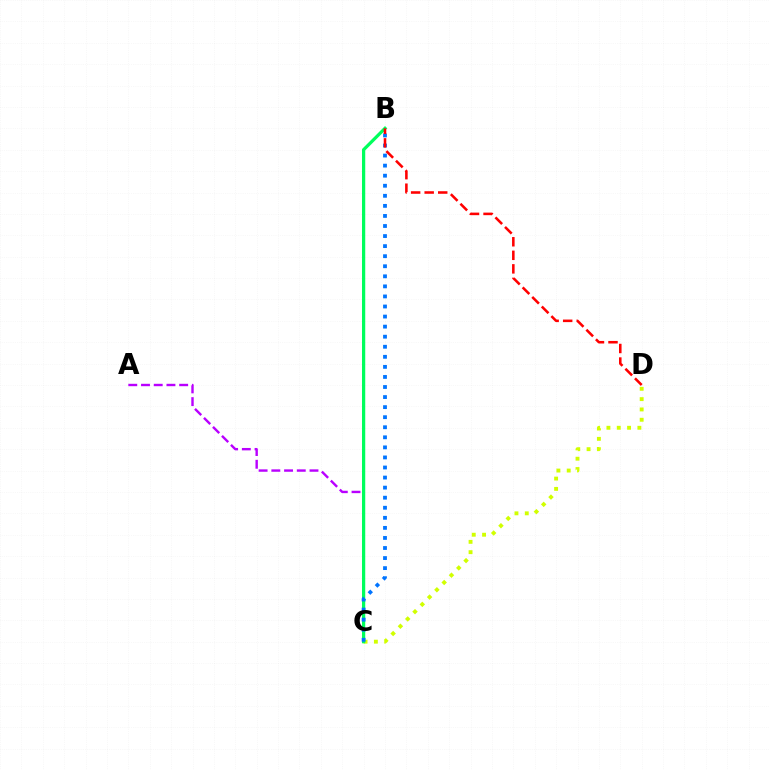{('A', 'C'): [{'color': '#b900ff', 'line_style': 'dashed', 'thickness': 1.73}], ('C', 'D'): [{'color': '#d1ff00', 'line_style': 'dotted', 'thickness': 2.8}], ('B', 'C'): [{'color': '#00ff5c', 'line_style': 'solid', 'thickness': 2.34}, {'color': '#0074ff', 'line_style': 'dotted', 'thickness': 2.73}], ('B', 'D'): [{'color': '#ff0000', 'line_style': 'dashed', 'thickness': 1.84}]}